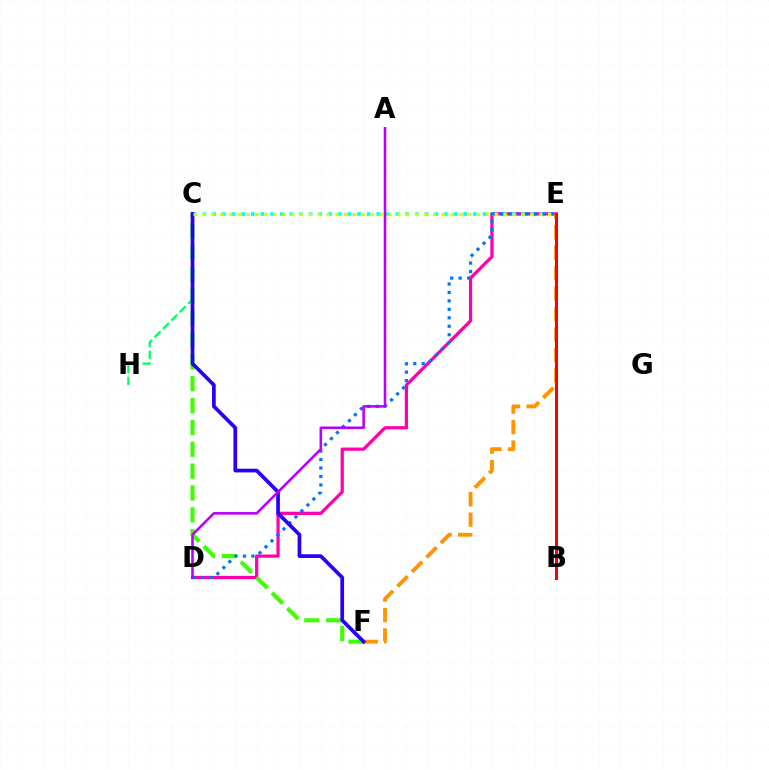{('D', 'E'): [{'color': '#ff00ac', 'line_style': 'solid', 'thickness': 2.33}, {'color': '#0074ff', 'line_style': 'dotted', 'thickness': 2.3}], ('C', 'F'): [{'color': '#3dff00', 'line_style': 'dashed', 'thickness': 2.97}, {'color': '#2500ff', 'line_style': 'solid', 'thickness': 2.66}], ('C', 'H'): [{'color': '#00ff5c', 'line_style': 'dashed', 'thickness': 1.61}], ('C', 'E'): [{'color': '#00fff6', 'line_style': 'dotted', 'thickness': 2.62}, {'color': '#d1ff00', 'line_style': 'dotted', 'thickness': 2.41}], ('E', 'F'): [{'color': '#ff9400', 'line_style': 'dashed', 'thickness': 2.78}], ('B', 'E'): [{'color': '#ff0000', 'line_style': 'solid', 'thickness': 2.15}], ('A', 'D'): [{'color': '#b900ff', 'line_style': 'solid', 'thickness': 1.86}]}